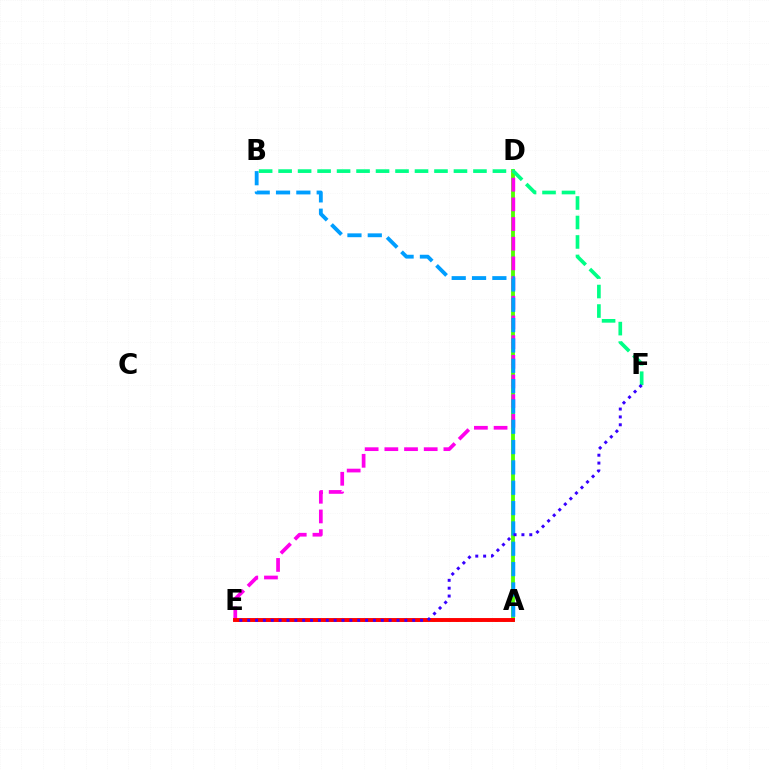{('A', 'E'): [{'color': '#ffd500', 'line_style': 'dotted', 'thickness': 2.12}, {'color': '#ff0000', 'line_style': 'solid', 'thickness': 2.81}], ('A', 'D'): [{'color': '#4fff00', 'line_style': 'solid', 'thickness': 2.76}], ('D', 'E'): [{'color': '#ff00ed', 'line_style': 'dashed', 'thickness': 2.67}], ('A', 'B'): [{'color': '#009eff', 'line_style': 'dashed', 'thickness': 2.76}], ('B', 'F'): [{'color': '#00ff86', 'line_style': 'dashed', 'thickness': 2.65}], ('E', 'F'): [{'color': '#3700ff', 'line_style': 'dotted', 'thickness': 2.14}]}